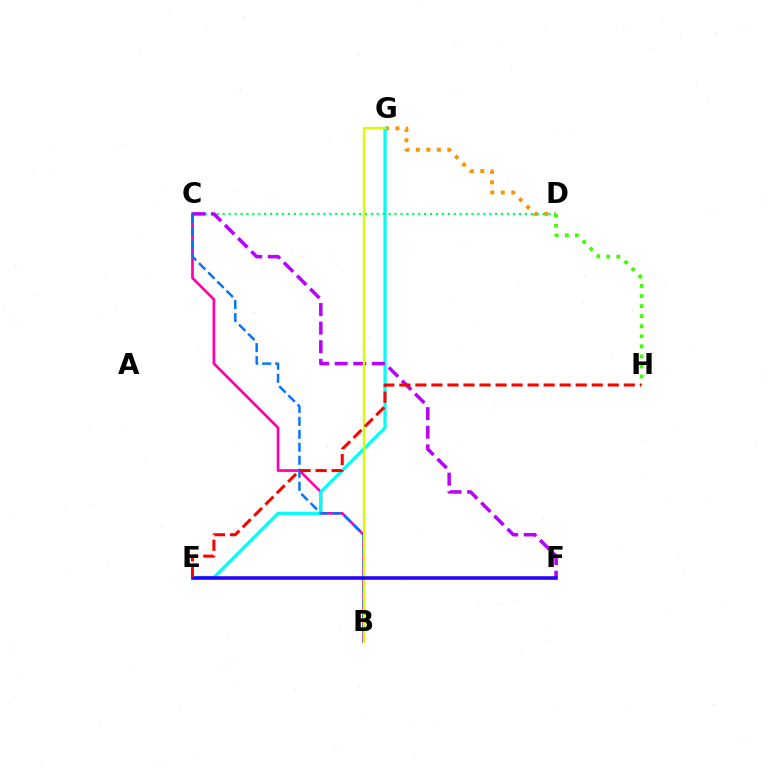{('B', 'C'): [{'color': '#ff00ac', 'line_style': 'solid', 'thickness': 1.94}, {'color': '#0074ff', 'line_style': 'dashed', 'thickness': 1.76}], ('D', 'G'): [{'color': '#ff9400', 'line_style': 'dotted', 'thickness': 2.84}], ('E', 'G'): [{'color': '#00fff6', 'line_style': 'solid', 'thickness': 2.32}], ('C', 'D'): [{'color': '#00ff5c', 'line_style': 'dotted', 'thickness': 1.61}], ('C', 'F'): [{'color': '#b900ff', 'line_style': 'dashed', 'thickness': 2.53}], ('D', 'H'): [{'color': '#3dff00', 'line_style': 'dotted', 'thickness': 2.73}], ('B', 'G'): [{'color': '#d1ff00', 'line_style': 'solid', 'thickness': 1.63}], ('E', 'F'): [{'color': '#2500ff', 'line_style': 'solid', 'thickness': 2.58}], ('E', 'H'): [{'color': '#ff0000', 'line_style': 'dashed', 'thickness': 2.18}]}